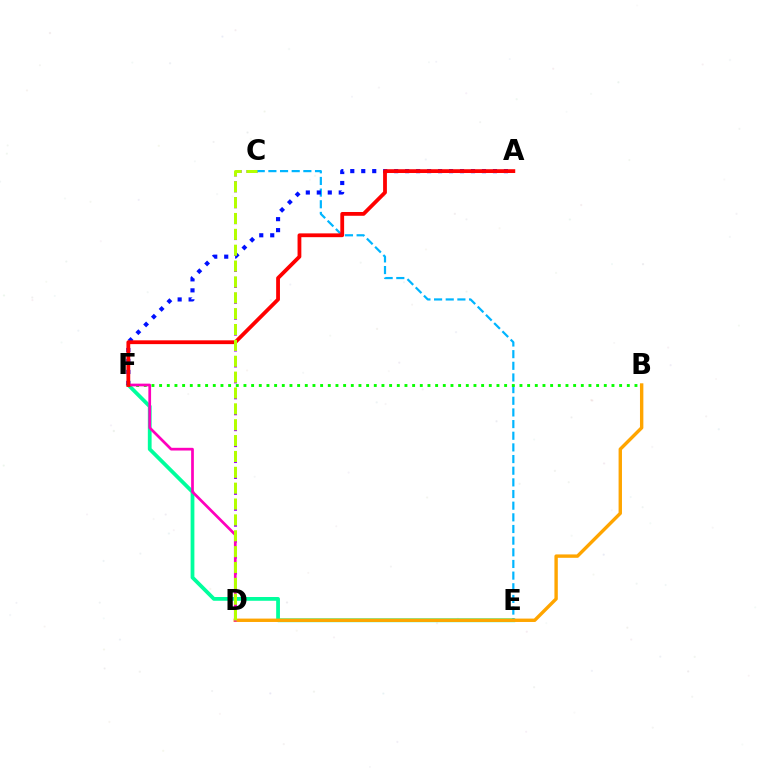{('E', 'F'): [{'color': '#00ff9d', 'line_style': 'solid', 'thickness': 2.71}], ('C', 'D'): [{'color': '#9b00ff', 'line_style': 'dotted', 'thickness': 2.16}, {'color': '#b3ff00', 'line_style': 'dashed', 'thickness': 2.16}], ('C', 'E'): [{'color': '#00b5ff', 'line_style': 'dashed', 'thickness': 1.58}], ('B', 'F'): [{'color': '#08ff00', 'line_style': 'dotted', 'thickness': 2.08}], ('A', 'F'): [{'color': '#0010ff', 'line_style': 'dotted', 'thickness': 2.98}, {'color': '#ff0000', 'line_style': 'solid', 'thickness': 2.73}], ('B', 'D'): [{'color': '#ffa500', 'line_style': 'solid', 'thickness': 2.44}], ('D', 'F'): [{'color': '#ff00bd', 'line_style': 'solid', 'thickness': 1.95}]}